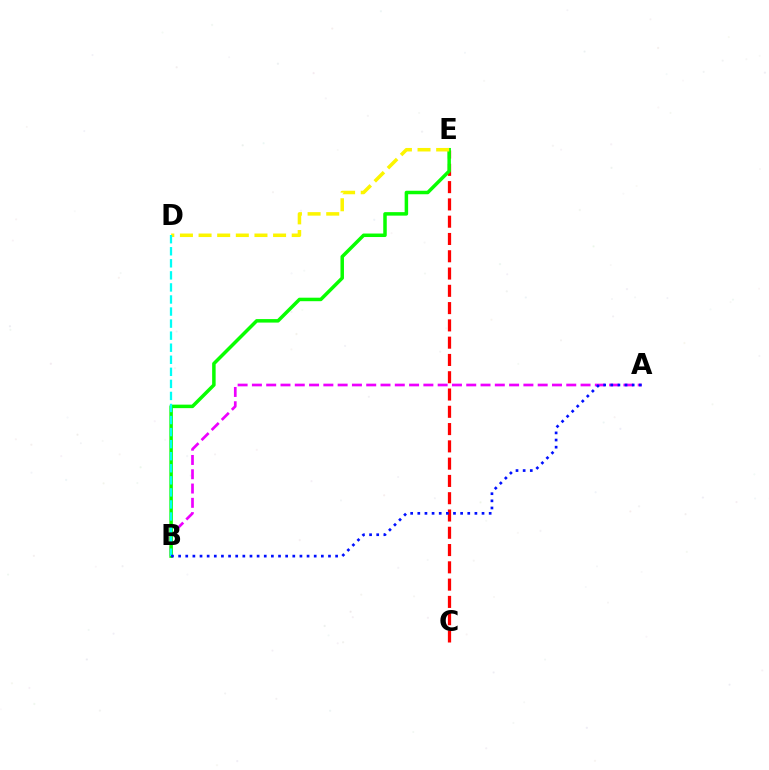{('A', 'B'): [{'color': '#ee00ff', 'line_style': 'dashed', 'thickness': 1.94}, {'color': '#0010ff', 'line_style': 'dotted', 'thickness': 1.94}], ('C', 'E'): [{'color': '#ff0000', 'line_style': 'dashed', 'thickness': 2.35}], ('B', 'E'): [{'color': '#08ff00', 'line_style': 'solid', 'thickness': 2.52}], ('D', 'E'): [{'color': '#fcf500', 'line_style': 'dashed', 'thickness': 2.53}], ('B', 'D'): [{'color': '#00fff6', 'line_style': 'dashed', 'thickness': 1.64}]}